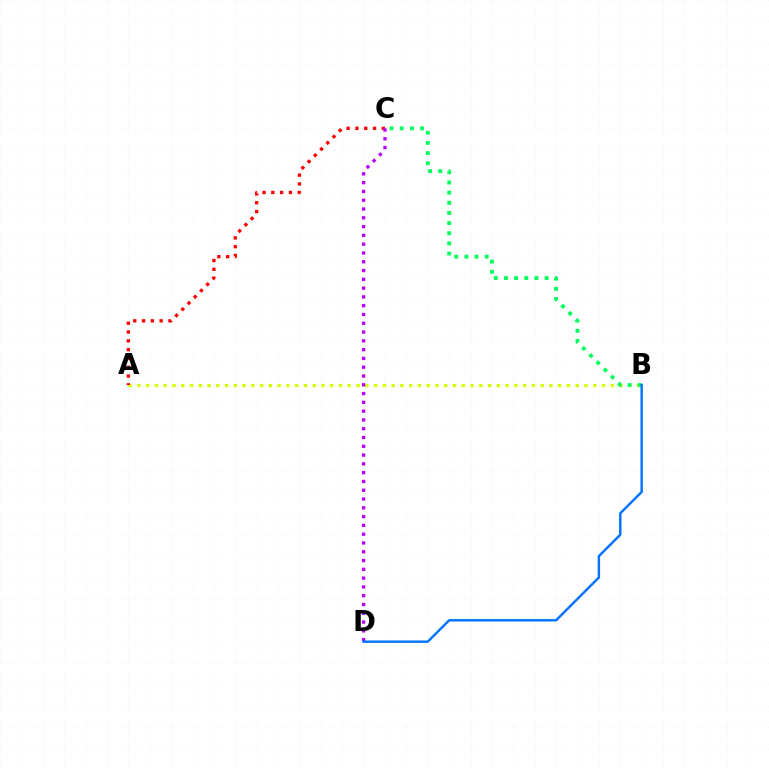{('A', 'B'): [{'color': '#d1ff00', 'line_style': 'dotted', 'thickness': 2.38}], ('B', 'C'): [{'color': '#00ff5c', 'line_style': 'dotted', 'thickness': 2.76}], ('A', 'C'): [{'color': '#ff0000', 'line_style': 'dotted', 'thickness': 2.39}], ('C', 'D'): [{'color': '#b900ff', 'line_style': 'dotted', 'thickness': 2.39}], ('B', 'D'): [{'color': '#0074ff', 'line_style': 'solid', 'thickness': 1.75}]}